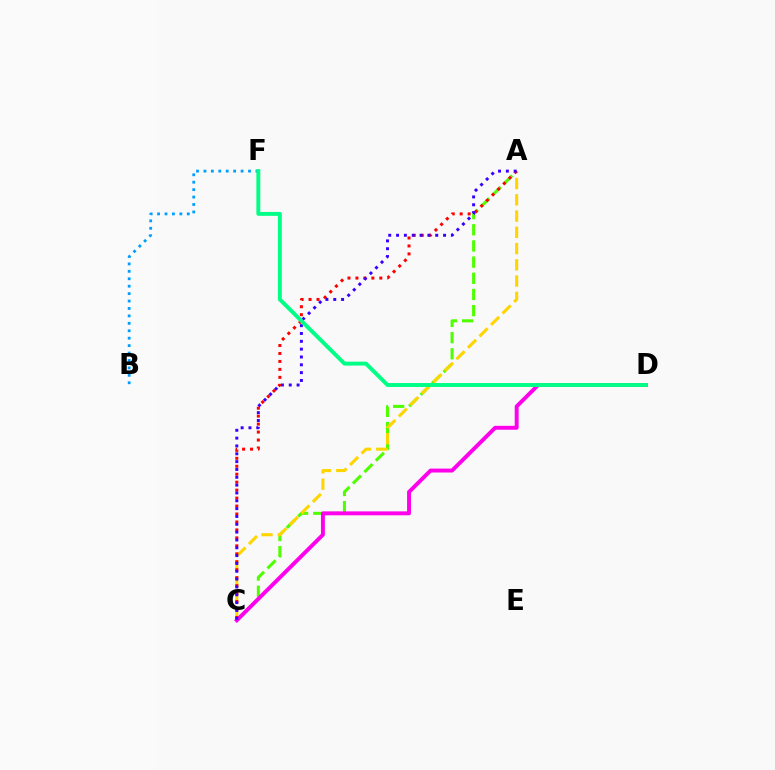{('A', 'C'): [{'color': '#4fff00', 'line_style': 'dashed', 'thickness': 2.2}, {'color': '#ffd500', 'line_style': 'dashed', 'thickness': 2.21}, {'color': '#ff0000', 'line_style': 'dotted', 'thickness': 2.16}, {'color': '#3700ff', 'line_style': 'dotted', 'thickness': 2.13}], ('B', 'F'): [{'color': '#009eff', 'line_style': 'dotted', 'thickness': 2.02}], ('C', 'D'): [{'color': '#ff00ed', 'line_style': 'solid', 'thickness': 2.82}], ('D', 'F'): [{'color': '#00ff86', 'line_style': 'solid', 'thickness': 2.82}]}